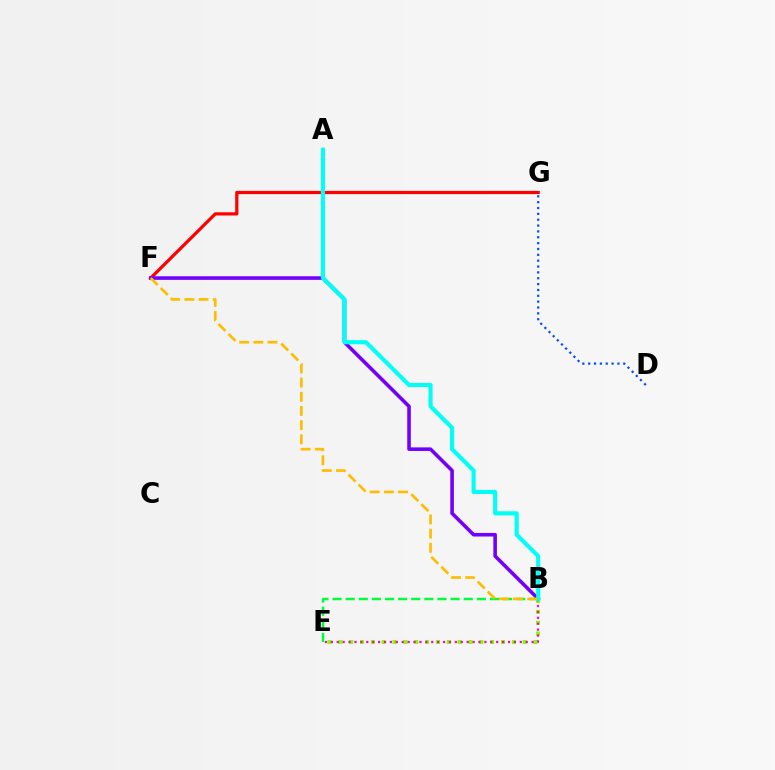{('B', 'E'): [{'color': '#84ff00', 'line_style': 'dotted', 'thickness': 2.95}, {'color': '#00ff39', 'line_style': 'dashed', 'thickness': 1.78}, {'color': '#ff00cf', 'line_style': 'dotted', 'thickness': 1.6}], ('F', 'G'): [{'color': '#ff0000', 'line_style': 'solid', 'thickness': 2.32}], ('D', 'G'): [{'color': '#004bff', 'line_style': 'dotted', 'thickness': 1.59}], ('B', 'F'): [{'color': '#7200ff', 'line_style': 'solid', 'thickness': 2.59}, {'color': '#ffbd00', 'line_style': 'dashed', 'thickness': 1.93}], ('A', 'B'): [{'color': '#00fff6', 'line_style': 'solid', 'thickness': 2.96}]}